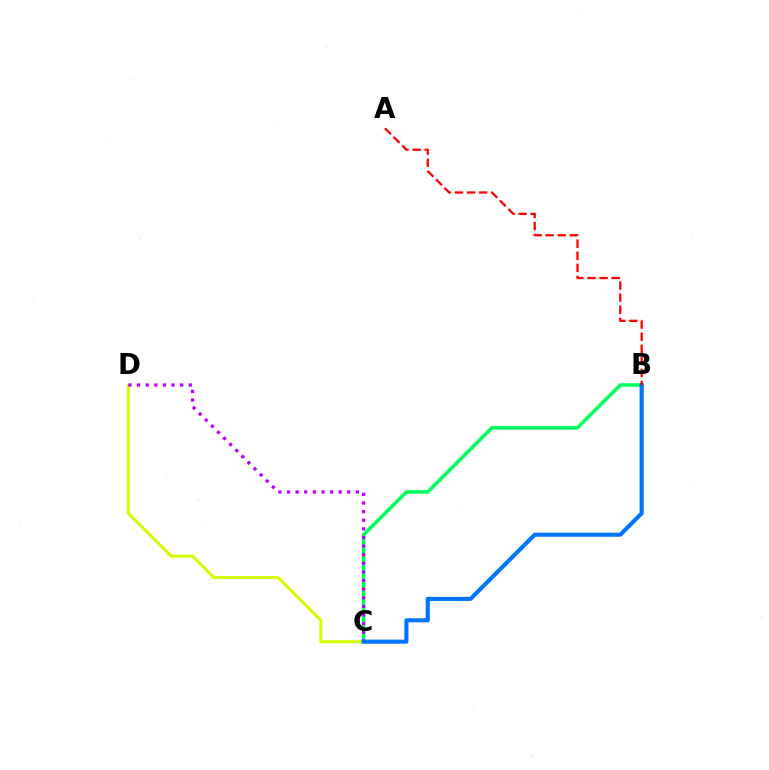{('B', 'C'): [{'color': '#00ff5c', 'line_style': 'solid', 'thickness': 2.54}, {'color': '#0074ff', 'line_style': 'solid', 'thickness': 2.94}], ('C', 'D'): [{'color': '#d1ff00', 'line_style': 'solid', 'thickness': 2.18}, {'color': '#b900ff', 'line_style': 'dotted', 'thickness': 2.34}], ('A', 'B'): [{'color': '#ff0000', 'line_style': 'dashed', 'thickness': 1.64}]}